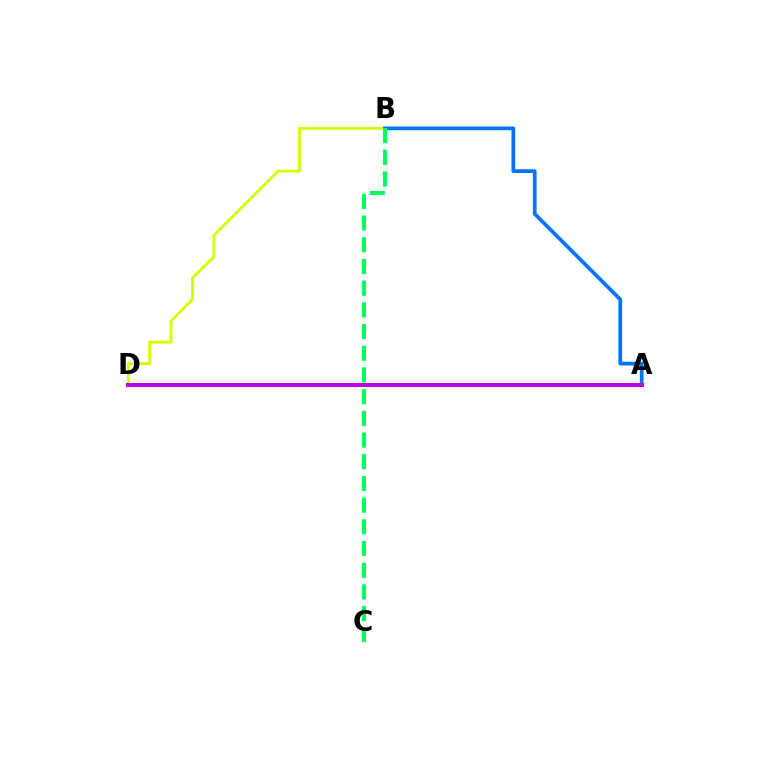{('B', 'D'): [{'color': '#d1ff00', 'line_style': 'solid', 'thickness': 2.0}], ('A', 'B'): [{'color': '#0074ff', 'line_style': 'solid', 'thickness': 2.68}], ('A', 'D'): [{'color': '#ff0000', 'line_style': 'solid', 'thickness': 2.93}, {'color': '#b900ff', 'line_style': 'solid', 'thickness': 2.55}], ('B', 'C'): [{'color': '#00ff5c', 'line_style': 'dashed', 'thickness': 2.95}]}